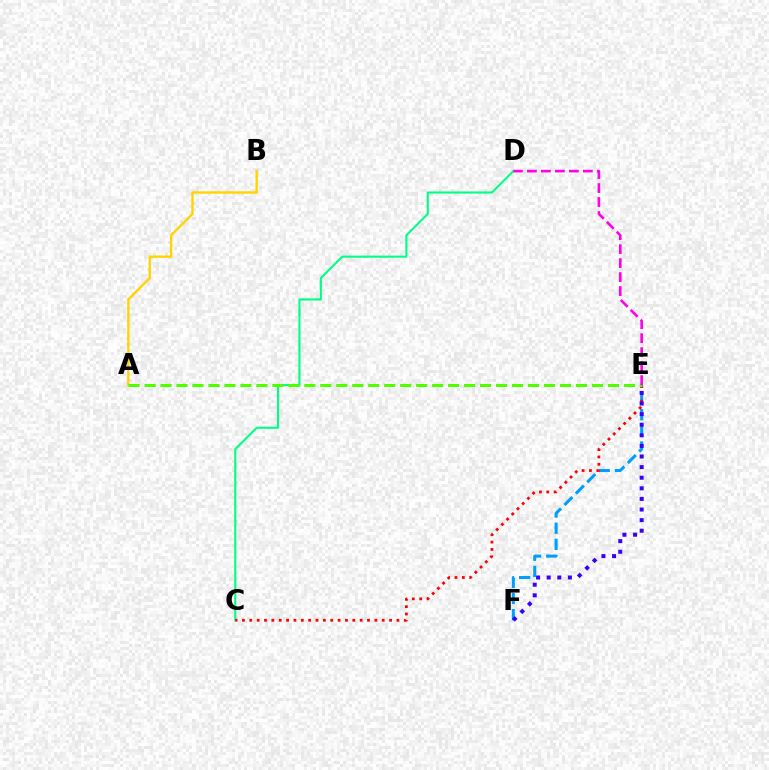{('E', 'F'): [{'color': '#009eff', 'line_style': 'dashed', 'thickness': 2.19}, {'color': '#3700ff', 'line_style': 'dotted', 'thickness': 2.88}], ('A', 'B'): [{'color': '#ffd500', 'line_style': 'solid', 'thickness': 1.71}], ('C', 'D'): [{'color': '#00ff86', 'line_style': 'solid', 'thickness': 1.52}], ('C', 'E'): [{'color': '#ff0000', 'line_style': 'dotted', 'thickness': 2.0}], ('A', 'E'): [{'color': '#4fff00', 'line_style': 'dashed', 'thickness': 2.17}], ('D', 'E'): [{'color': '#ff00ed', 'line_style': 'dashed', 'thickness': 1.9}]}